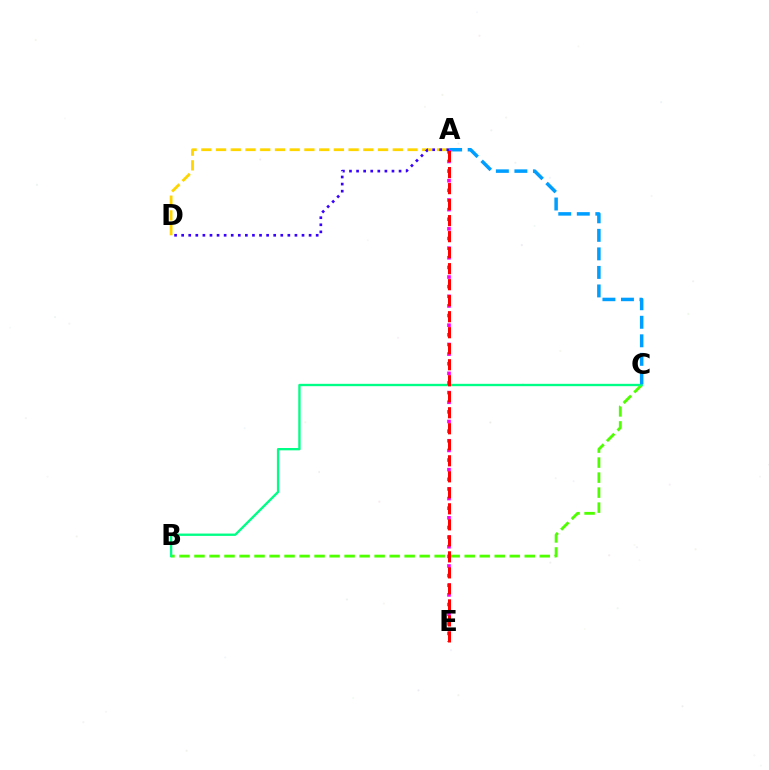{('B', 'C'): [{'color': '#4fff00', 'line_style': 'dashed', 'thickness': 2.04}, {'color': '#00ff86', 'line_style': 'solid', 'thickness': 1.69}], ('A', 'C'): [{'color': '#009eff', 'line_style': 'dashed', 'thickness': 2.52}], ('A', 'E'): [{'color': '#ff00ed', 'line_style': 'dotted', 'thickness': 2.62}, {'color': '#ff0000', 'line_style': 'dashed', 'thickness': 2.17}], ('A', 'D'): [{'color': '#ffd500', 'line_style': 'dashed', 'thickness': 2.0}, {'color': '#3700ff', 'line_style': 'dotted', 'thickness': 1.92}]}